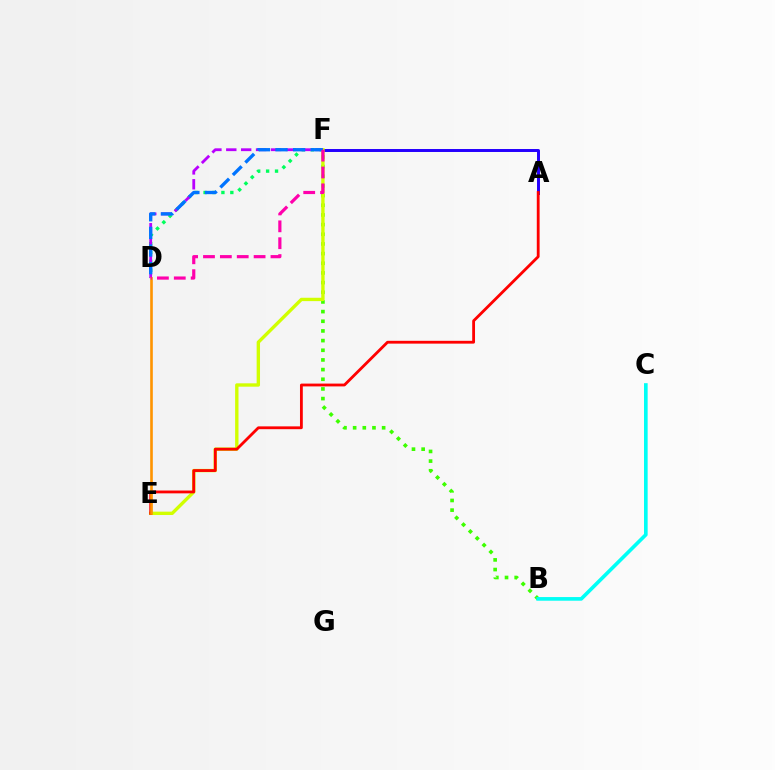{('A', 'F'): [{'color': '#2500ff', 'line_style': 'solid', 'thickness': 2.14}], ('D', 'F'): [{'color': '#00ff5c', 'line_style': 'dotted', 'thickness': 2.42}, {'color': '#b900ff', 'line_style': 'dashed', 'thickness': 2.02}, {'color': '#0074ff', 'line_style': 'dashed', 'thickness': 2.39}, {'color': '#ff00ac', 'line_style': 'dashed', 'thickness': 2.29}], ('B', 'F'): [{'color': '#3dff00', 'line_style': 'dotted', 'thickness': 2.63}], ('E', 'F'): [{'color': '#d1ff00', 'line_style': 'solid', 'thickness': 2.42}], ('A', 'E'): [{'color': '#ff0000', 'line_style': 'solid', 'thickness': 2.03}], ('B', 'C'): [{'color': '#00fff6', 'line_style': 'solid', 'thickness': 2.62}], ('D', 'E'): [{'color': '#ff9400', 'line_style': 'solid', 'thickness': 1.89}]}